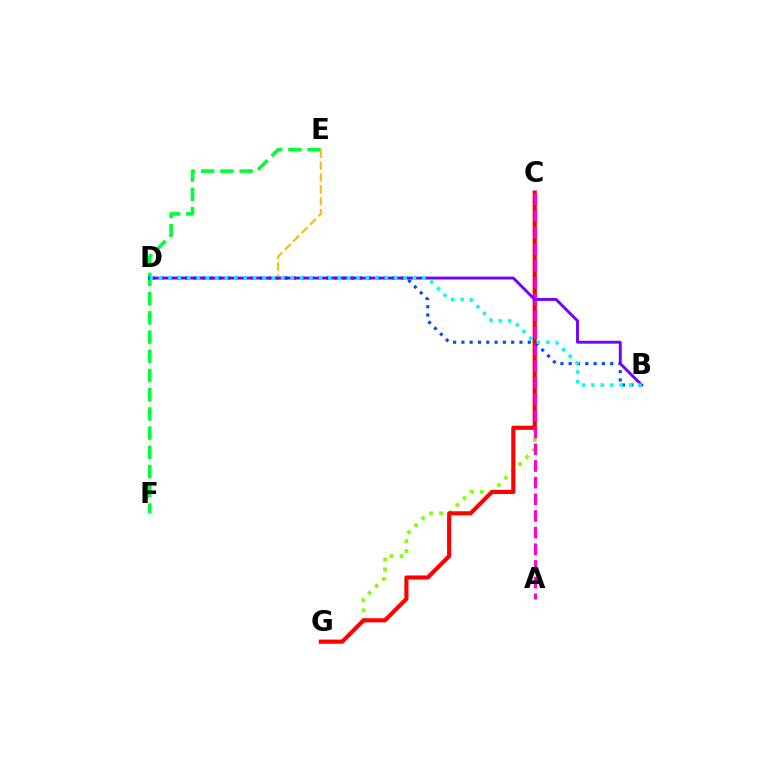{('C', 'G'): [{'color': '#84ff00', 'line_style': 'dotted', 'thickness': 2.7}, {'color': '#ff0000', 'line_style': 'solid', 'thickness': 2.98}], ('A', 'C'): [{'color': '#ff00cf', 'line_style': 'dashed', 'thickness': 2.26}], ('E', 'F'): [{'color': '#00ff39', 'line_style': 'dashed', 'thickness': 2.61}], ('B', 'D'): [{'color': '#004bff', 'line_style': 'dotted', 'thickness': 2.25}, {'color': '#7200ff', 'line_style': 'solid', 'thickness': 2.08}, {'color': '#00fff6', 'line_style': 'dotted', 'thickness': 2.56}], ('D', 'E'): [{'color': '#ffbd00', 'line_style': 'dashed', 'thickness': 1.61}]}